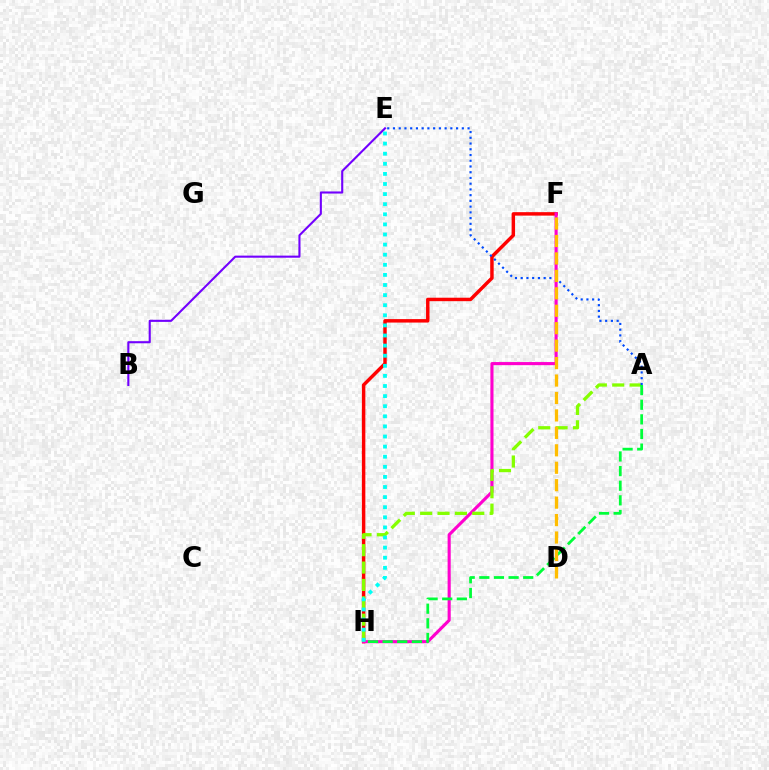{('F', 'H'): [{'color': '#ff0000', 'line_style': 'solid', 'thickness': 2.49}, {'color': '#ff00cf', 'line_style': 'solid', 'thickness': 2.24}], ('B', 'E'): [{'color': '#7200ff', 'line_style': 'solid', 'thickness': 1.51}], ('A', 'H'): [{'color': '#84ff00', 'line_style': 'dashed', 'thickness': 2.36}, {'color': '#00ff39', 'line_style': 'dashed', 'thickness': 1.99}], ('A', 'E'): [{'color': '#004bff', 'line_style': 'dotted', 'thickness': 1.56}], ('D', 'F'): [{'color': '#ffbd00', 'line_style': 'dashed', 'thickness': 2.37}], ('E', 'H'): [{'color': '#00fff6', 'line_style': 'dotted', 'thickness': 2.74}]}